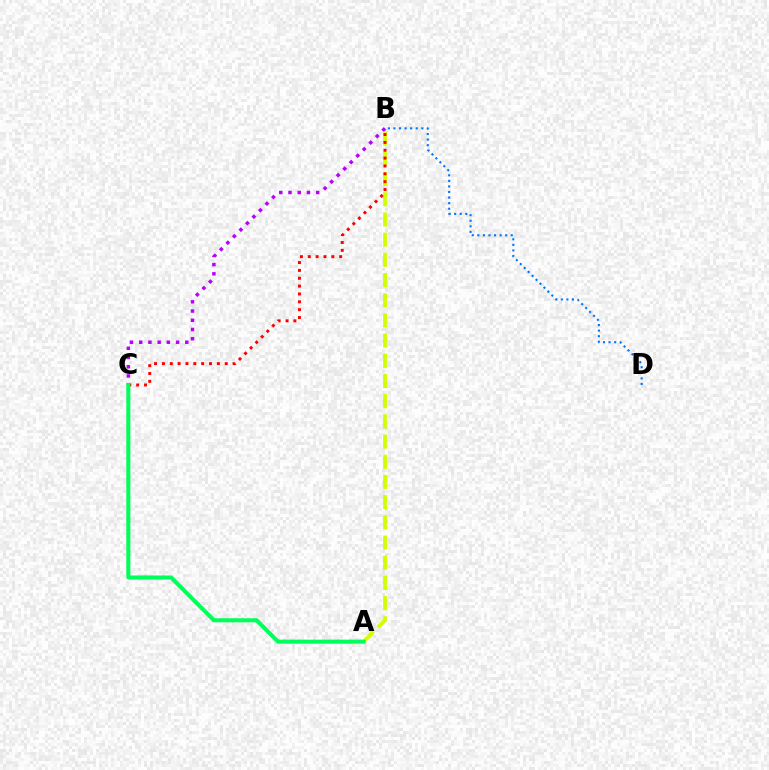{('B', 'C'): [{'color': '#b900ff', 'line_style': 'dotted', 'thickness': 2.5}, {'color': '#ff0000', 'line_style': 'dotted', 'thickness': 2.13}], ('B', 'D'): [{'color': '#0074ff', 'line_style': 'dotted', 'thickness': 1.51}], ('A', 'B'): [{'color': '#d1ff00', 'line_style': 'dashed', 'thickness': 2.74}], ('A', 'C'): [{'color': '#00ff5c', 'line_style': 'solid', 'thickness': 2.93}]}